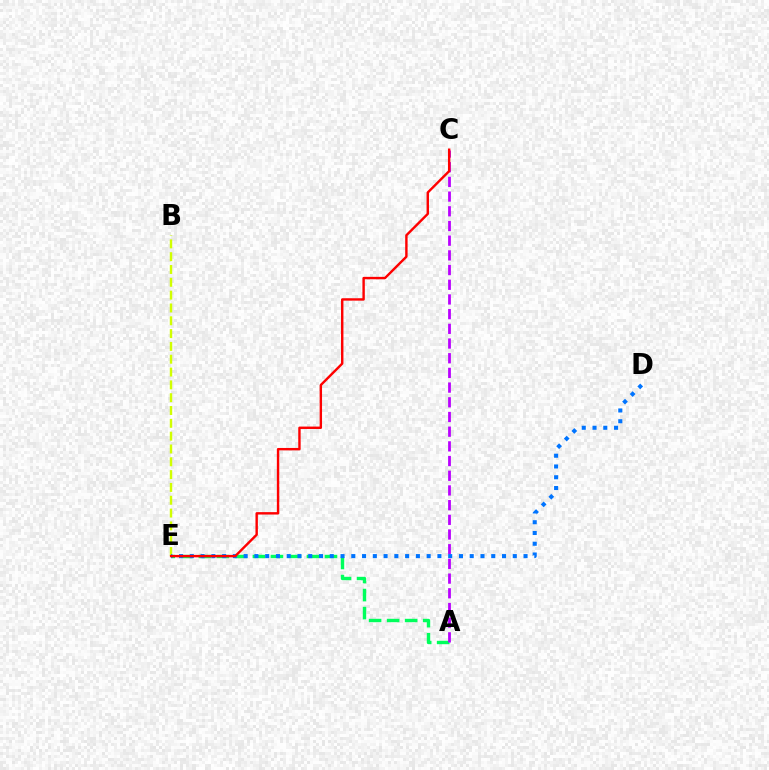{('A', 'E'): [{'color': '#00ff5c', 'line_style': 'dashed', 'thickness': 2.45}], ('B', 'E'): [{'color': '#d1ff00', 'line_style': 'dashed', 'thickness': 1.74}], ('A', 'C'): [{'color': '#b900ff', 'line_style': 'dashed', 'thickness': 2.0}], ('D', 'E'): [{'color': '#0074ff', 'line_style': 'dotted', 'thickness': 2.92}], ('C', 'E'): [{'color': '#ff0000', 'line_style': 'solid', 'thickness': 1.74}]}